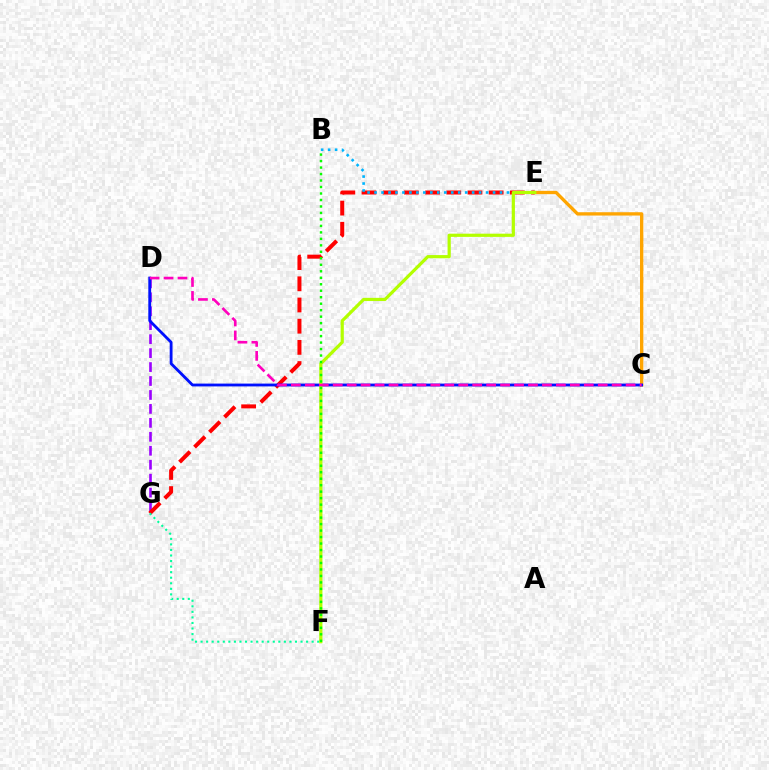{('C', 'E'): [{'color': '#ffa500', 'line_style': 'solid', 'thickness': 2.39}], ('D', 'G'): [{'color': '#9b00ff', 'line_style': 'dashed', 'thickness': 1.9}], ('E', 'G'): [{'color': '#ff0000', 'line_style': 'dashed', 'thickness': 2.88}], ('B', 'E'): [{'color': '#00b5ff', 'line_style': 'dotted', 'thickness': 1.89}], ('F', 'G'): [{'color': '#00ff9d', 'line_style': 'dotted', 'thickness': 1.51}], ('C', 'D'): [{'color': '#0010ff', 'line_style': 'solid', 'thickness': 2.03}, {'color': '#ff00bd', 'line_style': 'dashed', 'thickness': 1.89}], ('E', 'F'): [{'color': '#b3ff00', 'line_style': 'solid', 'thickness': 2.3}], ('B', 'F'): [{'color': '#08ff00', 'line_style': 'dotted', 'thickness': 1.76}]}